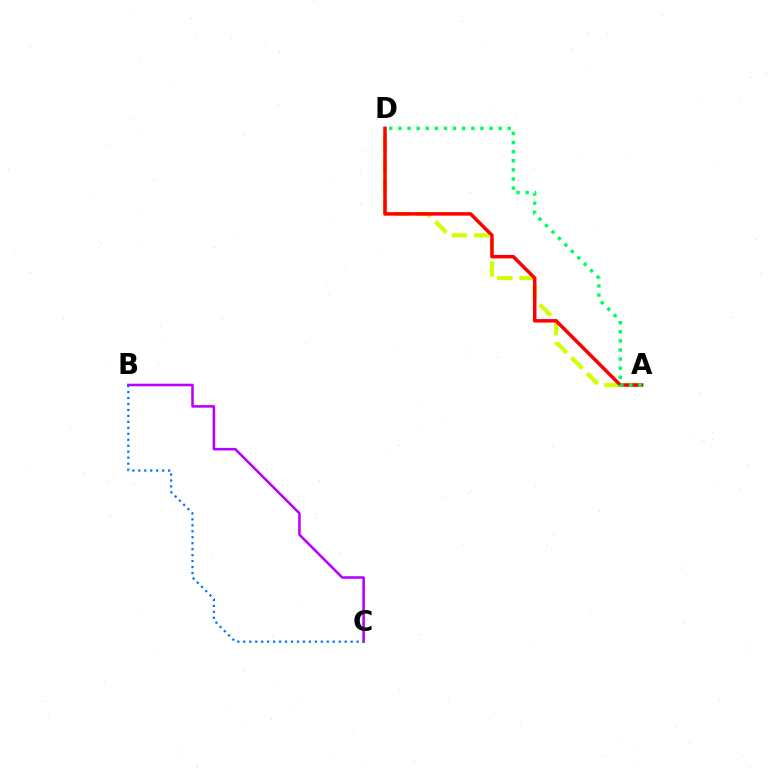{('A', 'D'): [{'color': '#d1ff00', 'line_style': 'dashed', 'thickness': 3.0}, {'color': '#ff0000', 'line_style': 'solid', 'thickness': 2.52}, {'color': '#00ff5c', 'line_style': 'dotted', 'thickness': 2.48}], ('B', 'C'): [{'color': '#b900ff', 'line_style': 'solid', 'thickness': 1.85}, {'color': '#0074ff', 'line_style': 'dotted', 'thickness': 1.62}]}